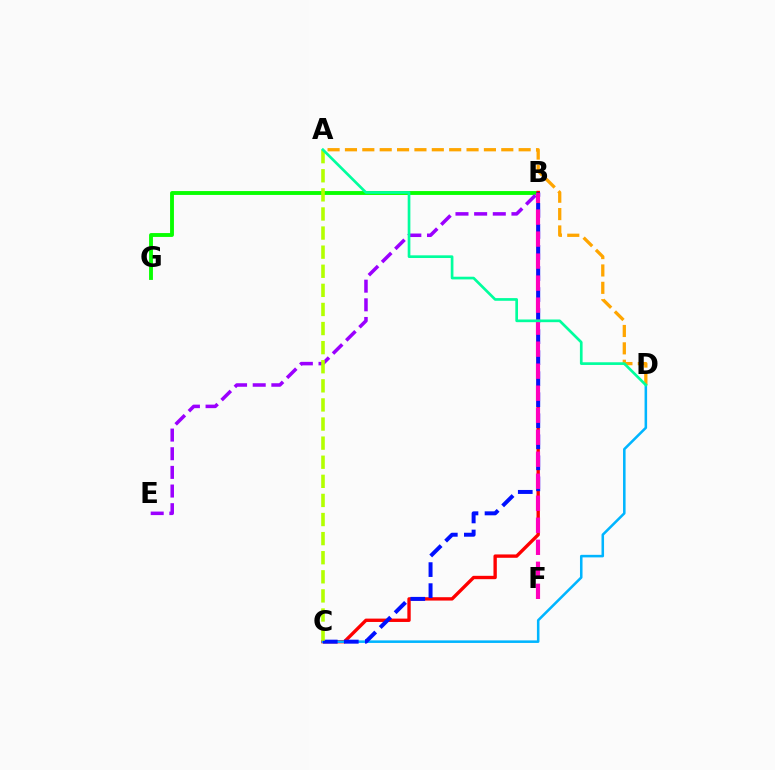{('B', 'G'): [{'color': '#08ff00', 'line_style': 'solid', 'thickness': 2.78}], ('B', 'C'): [{'color': '#ff0000', 'line_style': 'solid', 'thickness': 2.42}, {'color': '#0010ff', 'line_style': 'dashed', 'thickness': 2.86}], ('C', 'D'): [{'color': '#00b5ff', 'line_style': 'solid', 'thickness': 1.83}], ('B', 'E'): [{'color': '#9b00ff', 'line_style': 'dashed', 'thickness': 2.53}], ('B', 'F'): [{'color': '#ff00bd', 'line_style': 'dashed', 'thickness': 2.99}], ('A', 'C'): [{'color': '#b3ff00', 'line_style': 'dashed', 'thickness': 2.59}], ('A', 'D'): [{'color': '#ffa500', 'line_style': 'dashed', 'thickness': 2.36}, {'color': '#00ff9d', 'line_style': 'solid', 'thickness': 1.93}]}